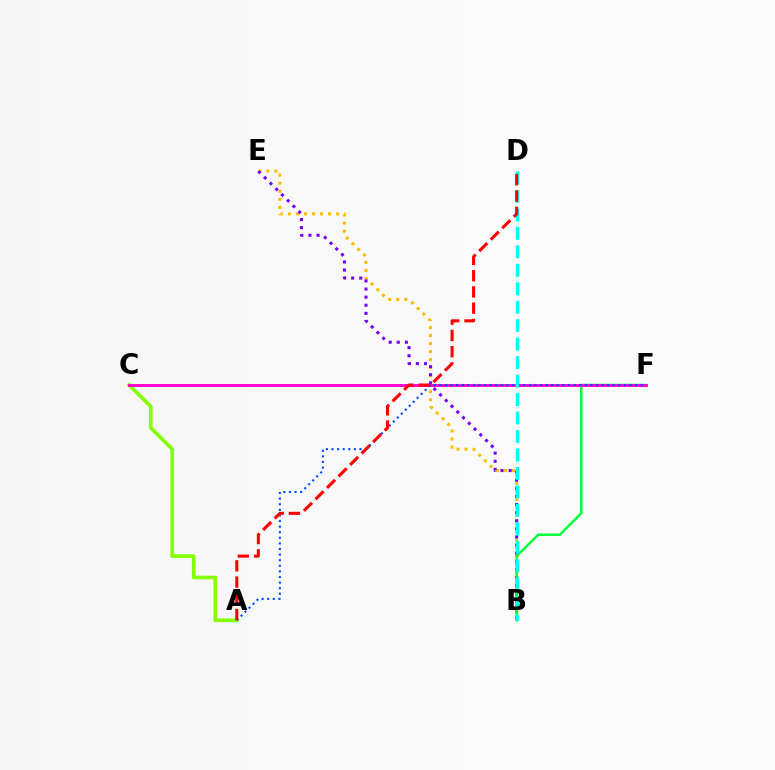{('B', 'E'): [{'color': '#ffbd00', 'line_style': 'dotted', 'thickness': 2.18}, {'color': '#7200ff', 'line_style': 'dotted', 'thickness': 2.2}], ('A', 'C'): [{'color': '#84ff00', 'line_style': 'solid', 'thickness': 2.63}], ('B', 'F'): [{'color': '#00ff39', 'line_style': 'solid', 'thickness': 1.77}], ('C', 'F'): [{'color': '#ff00cf', 'line_style': 'solid', 'thickness': 2.08}], ('A', 'F'): [{'color': '#004bff', 'line_style': 'dotted', 'thickness': 1.52}], ('B', 'D'): [{'color': '#00fff6', 'line_style': 'dashed', 'thickness': 2.51}], ('A', 'D'): [{'color': '#ff0000', 'line_style': 'dashed', 'thickness': 2.21}]}